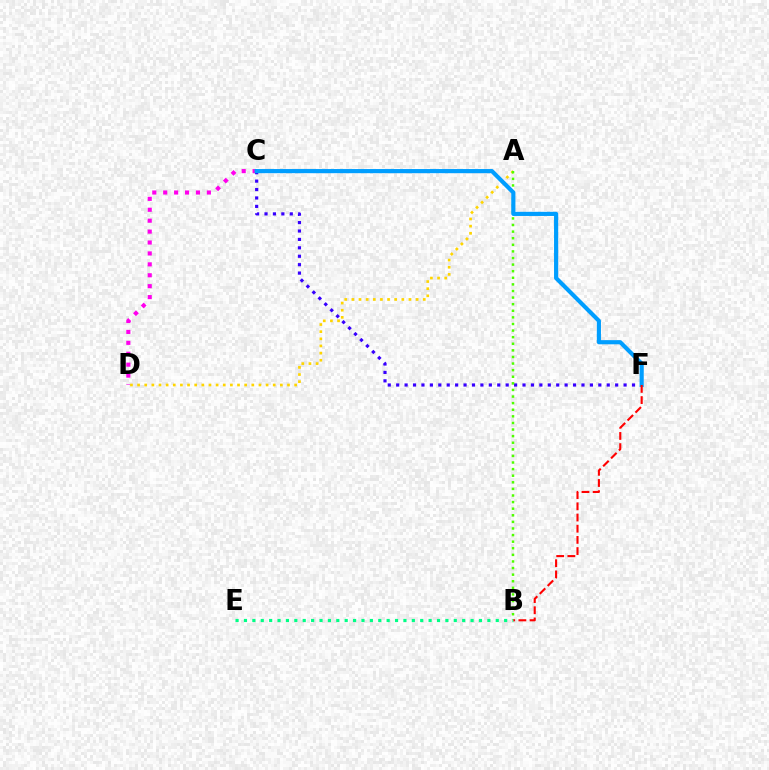{('C', 'D'): [{'color': '#ff00ed', 'line_style': 'dotted', 'thickness': 2.97}], ('C', 'F'): [{'color': '#3700ff', 'line_style': 'dotted', 'thickness': 2.29}, {'color': '#009eff', 'line_style': 'solid', 'thickness': 2.99}], ('A', 'D'): [{'color': '#ffd500', 'line_style': 'dotted', 'thickness': 1.94}], ('A', 'B'): [{'color': '#4fff00', 'line_style': 'dotted', 'thickness': 1.79}], ('B', 'E'): [{'color': '#00ff86', 'line_style': 'dotted', 'thickness': 2.28}], ('B', 'F'): [{'color': '#ff0000', 'line_style': 'dashed', 'thickness': 1.52}]}